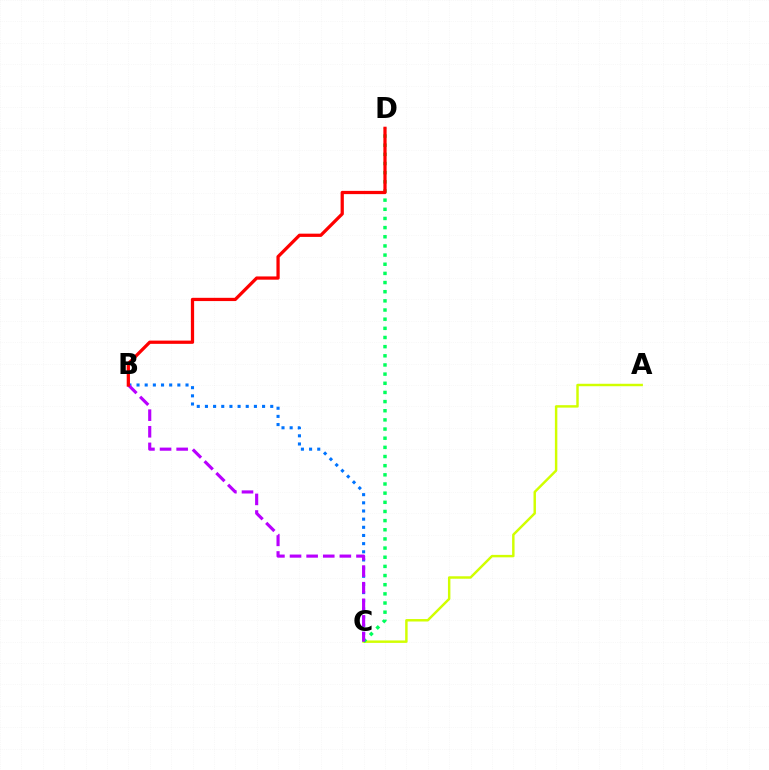{('B', 'C'): [{'color': '#0074ff', 'line_style': 'dotted', 'thickness': 2.22}, {'color': '#b900ff', 'line_style': 'dashed', 'thickness': 2.26}], ('A', 'C'): [{'color': '#d1ff00', 'line_style': 'solid', 'thickness': 1.77}], ('C', 'D'): [{'color': '#00ff5c', 'line_style': 'dotted', 'thickness': 2.49}], ('B', 'D'): [{'color': '#ff0000', 'line_style': 'solid', 'thickness': 2.34}]}